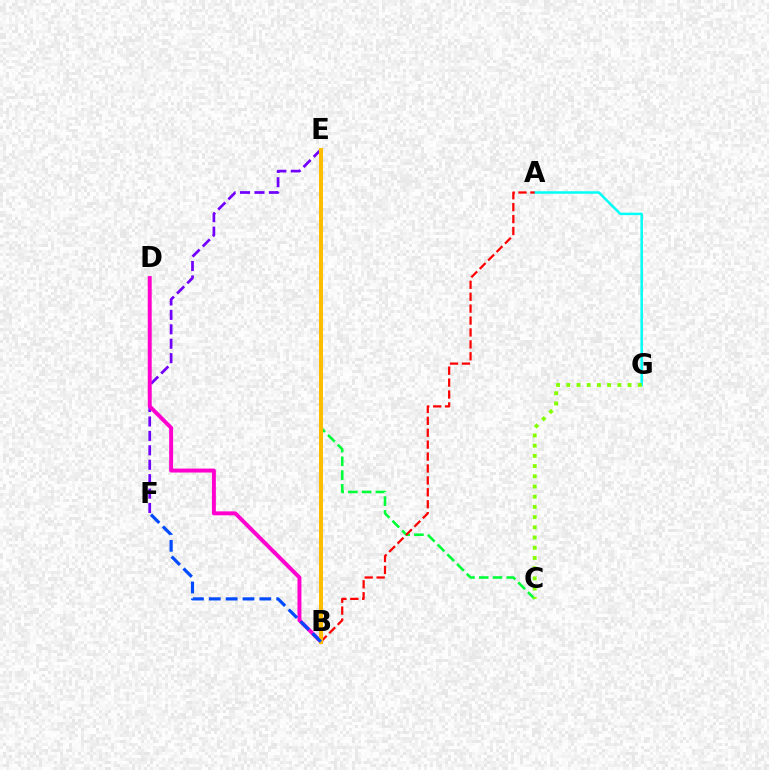{('E', 'F'): [{'color': '#7200ff', 'line_style': 'dashed', 'thickness': 1.96}], ('C', 'E'): [{'color': '#00ff39', 'line_style': 'dashed', 'thickness': 1.87}], ('A', 'G'): [{'color': '#00fff6', 'line_style': 'solid', 'thickness': 1.78}], ('B', 'D'): [{'color': '#ff00cf', 'line_style': 'solid', 'thickness': 2.84}], ('A', 'B'): [{'color': '#ff0000', 'line_style': 'dashed', 'thickness': 1.62}], ('B', 'E'): [{'color': '#ffbd00', 'line_style': 'solid', 'thickness': 2.89}], ('C', 'G'): [{'color': '#84ff00', 'line_style': 'dotted', 'thickness': 2.77}], ('B', 'F'): [{'color': '#004bff', 'line_style': 'dashed', 'thickness': 2.29}]}